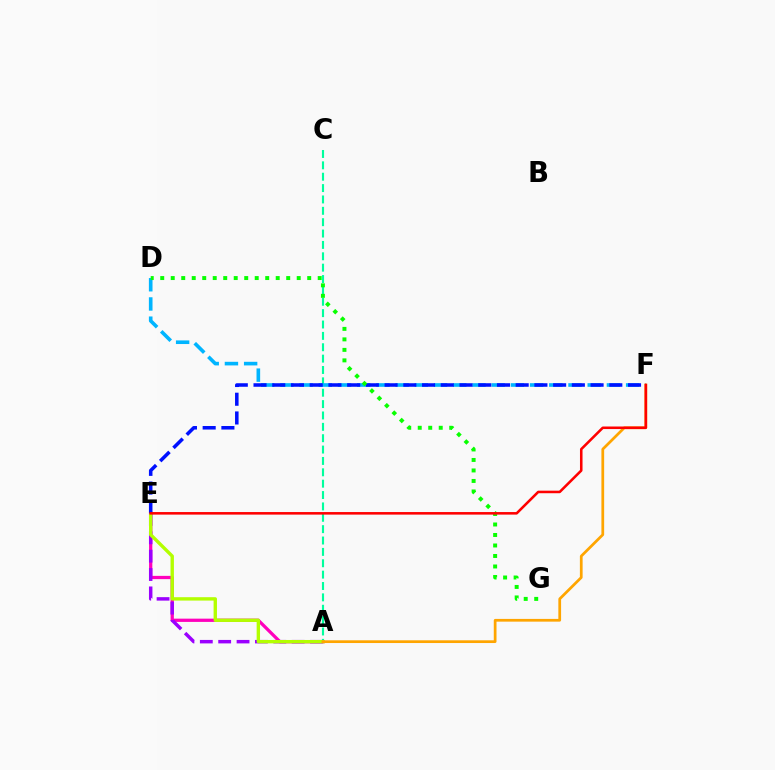{('A', 'E'): [{'color': '#ff00bd', 'line_style': 'solid', 'thickness': 2.35}, {'color': '#9b00ff', 'line_style': 'dashed', 'thickness': 2.49}, {'color': '#b3ff00', 'line_style': 'solid', 'thickness': 2.43}], ('A', 'C'): [{'color': '#00ff9d', 'line_style': 'dashed', 'thickness': 1.54}], ('D', 'F'): [{'color': '#00b5ff', 'line_style': 'dashed', 'thickness': 2.61}], ('A', 'F'): [{'color': '#ffa500', 'line_style': 'solid', 'thickness': 1.97}], ('E', 'F'): [{'color': '#0010ff', 'line_style': 'dashed', 'thickness': 2.54}, {'color': '#ff0000', 'line_style': 'solid', 'thickness': 1.84}], ('D', 'G'): [{'color': '#08ff00', 'line_style': 'dotted', 'thickness': 2.85}]}